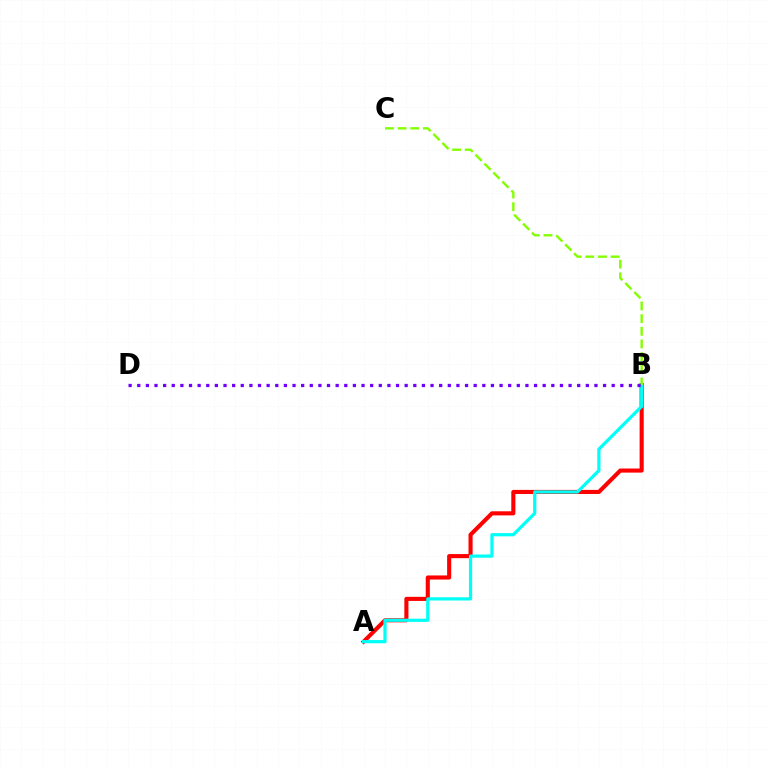{('A', 'B'): [{'color': '#ff0000', 'line_style': 'solid', 'thickness': 2.95}, {'color': '#00fff6', 'line_style': 'solid', 'thickness': 2.31}], ('B', 'C'): [{'color': '#84ff00', 'line_style': 'dashed', 'thickness': 1.72}], ('B', 'D'): [{'color': '#7200ff', 'line_style': 'dotted', 'thickness': 2.34}]}